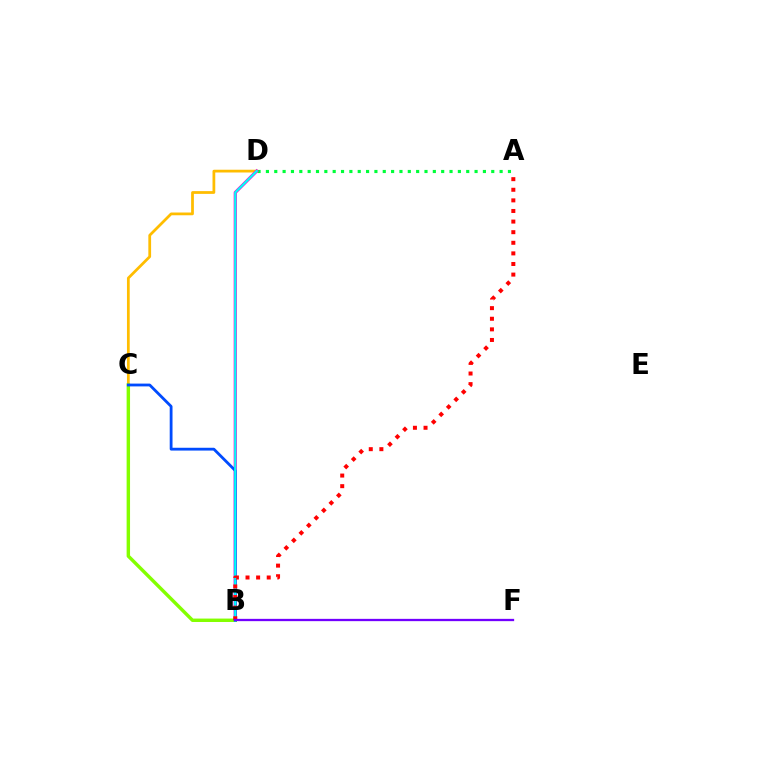{('C', 'D'): [{'color': '#ffbd00', 'line_style': 'solid', 'thickness': 1.98}], ('A', 'D'): [{'color': '#00ff39', 'line_style': 'dotted', 'thickness': 2.27}], ('B', 'D'): [{'color': '#ff00cf', 'line_style': 'solid', 'thickness': 2.31}, {'color': '#00fff6', 'line_style': 'solid', 'thickness': 1.59}], ('B', 'C'): [{'color': '#84ff00', 'line_style': 'solid', 'thickness': 2.47}, {'color': '#004bff', 'line_style': 'solid', 'thickness': 2.02}], ('A', 'B'): [{'color': '#ff0000', 'line_style': 'dotted', 'thickness': 2.88}], ('B', 'F'): [{'color': '#7200ff', 'line_style': 'solid', 'thickness': 1.65}]}